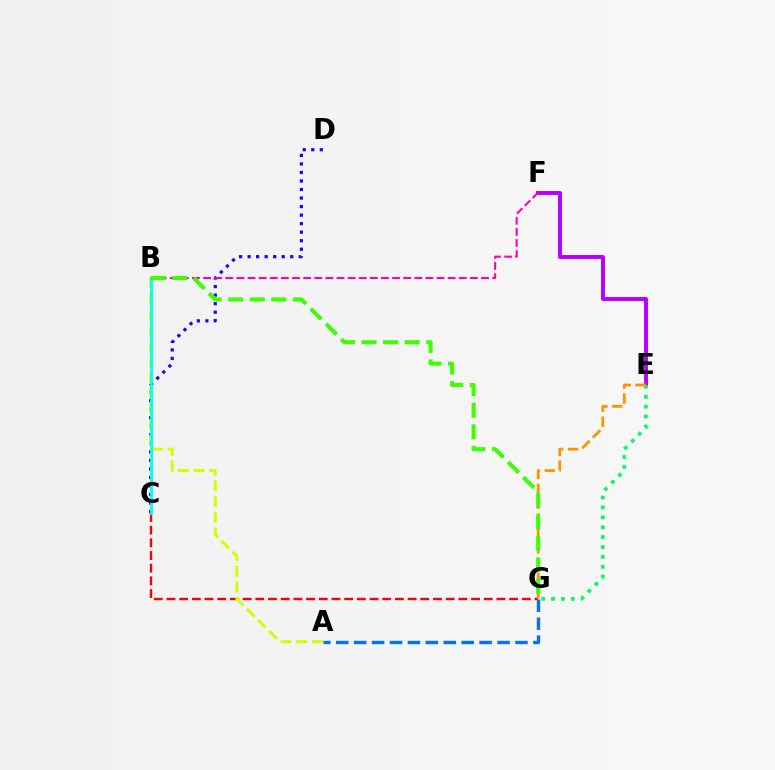{('E', 'F'): [{'color': '#b900ff', 'line_style': 'solid', 'thickness': 2.83}], ('C', 'G'): [{'color': '#ff0000', 'line_style': 'dashed', 'thickness': 1.72}], ('C', 'D'): [{'color': '#2500ff', 'line_style': 'dotted', 'thickness': 2.32}], ('A', 'B'): [{'color': '#d1ff00', 'line_style': 'dashed', 'thickness': 2.14}], ('E', 'G'): [{'color': '#00ff5c', 'line_style': 'dotted', 'thickness': 2.69}, {'color': '#ff9400', 'line_style': 'dashed', 'thickness': 2.02}], ('B', 'C'): [{'color': '#00fff6', 'line_style': 'solid', 'thickness': 2.02}], ('B', 'F'): [{'color': '#ff00ac', 'line_style': 'dashed', 'thickness': 1.51}], ('A', 'G'): [{'color': '#0074ff', 'line_style': 'dashed', 'thickness': 2.43}], ('B', 'G'): [{'color': '#3dff00', 'line_style': 'dashed', 'thickness': 2.93}]}